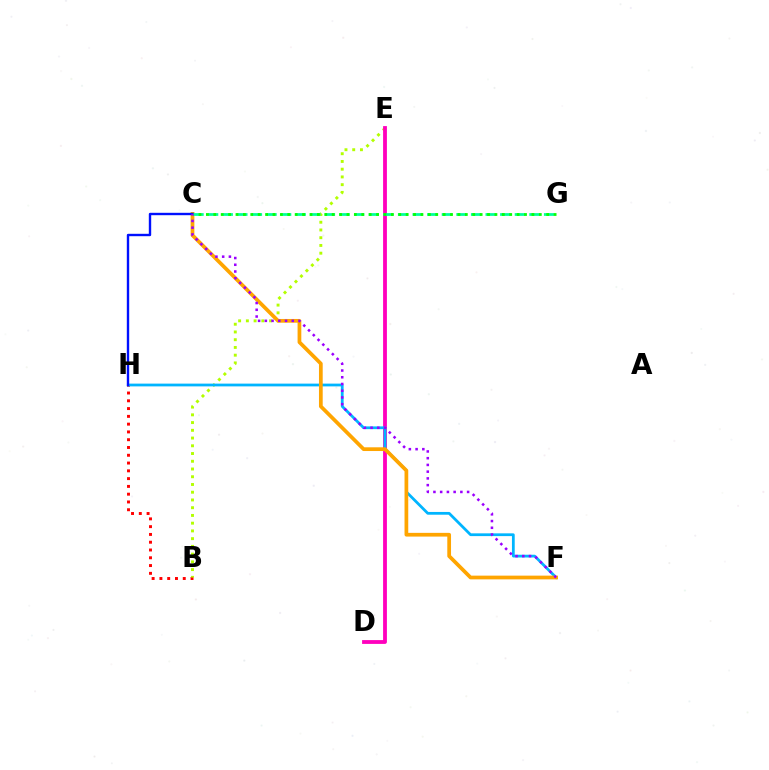{('B', 'H'): [{'color': '#ff0000', 'line_style': 'dotted', 'thickness': 2.11}], ('B', 'E'): [{'color': '#b3ff00', 'line_style': 'dotted', 'thickness': 2.1}], ('D', 'E'): [{'color': '#ff00bd', 'line_style': 'solid', 'thickness': 2.75}], ('F', 'H'): [{'color': '#00b5ff', 'line_style': 'solid', 'thickness': 1.99}], ('C', 'F'): [{'color': '#ffa500', 'line_style': 'solid', 'thickness': 2.68}, {'color': '#9b00ff', 'line_style': 'dotted', 'thickness': 1.83}], ('C', 'H'): [{'color': '#0010ff', 'line_style': 'solid', 'thickness': 1.72}], ('C', 'G'): [{'color': '#00ff9d', 'line_style': 'dashed', 'thickness': 1.98}, {'color': '#08ff00', 'line_style': 'dotted', 'thickness': 2.01}]}